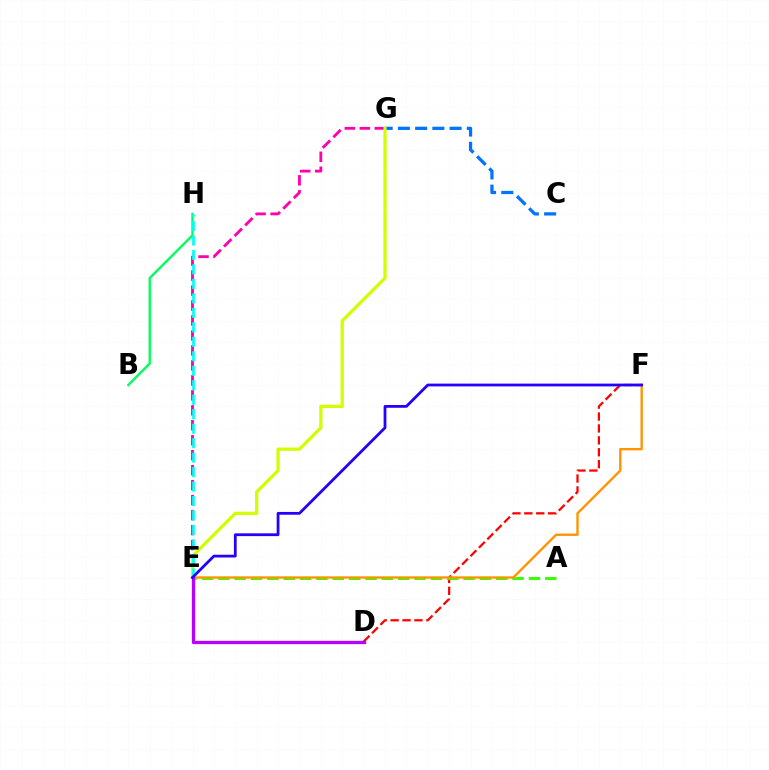{('D', 'F'): [{'color': '#ff0000', 'line_style': 'dashed', 'thickness': 1.62}], ('A', 'E'): [{'color': '#3dff00', 'line_style': 'dashed', 'thickness': 2.22}], ('C', 'G'): [{'color': '#0074ff', 'line_style': 'dashed', 'thickness': 2.34}], ('E', 'G'): [{'color': '#ff00ac', 'line_style': 'dashed', 'thickness': 2.03}, {'color': '#d1ff00', 'line_style': 'solid', 'thickness': 2.35}], ('B', 'H'): [{'color': '#00ff5c', 'line_style': 'solid', 'thickness': 1.72}], ('E', 'H'): [{'color': '#00fff6', 'line_style': 'dashed', 'thickness': 1.97}], ('E', 'F'): [{'color': '#ff9400', 'line_style': 'solid', 'thickness': 1.7}, {'color': '#2500ff', 'line_style': 'solid', 'thickness': 2.0}], ('D', 'E'): [{'color': '#b900ff', 'line_style': 'solid', 'thickness': 2.38}]}